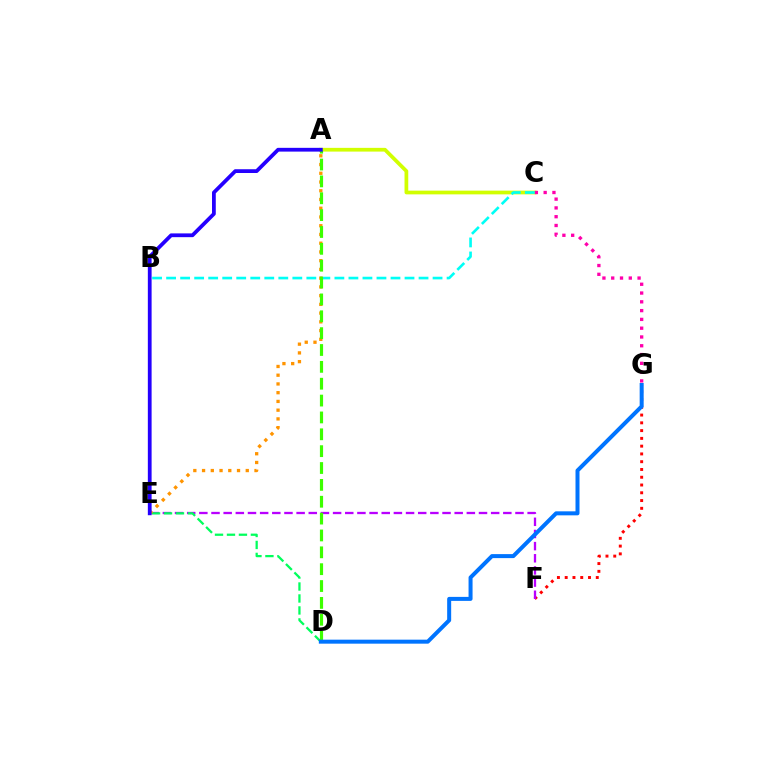{('A', 'C'): [{'color': '#d1ff00', 'line_style': 'solid', 'thickness': 2.69}], ('F', 'G'): [{'color': '#ff0000', 'line_style': 'dotted', 'thickness': 2.11}], ('C', 'G'): [{'color': '#ff00ac', 'line_style': 'dotted', 'thickness': 2.39}], ('E', 'F'): [{'color': '#b900ff', 'line_style': 'dashed', 'thickness': 1.65}], ('B', 'C'): [{'color': '#00fff6', 'line_style': 'dashed', 'thickness': 1.91}], ('D', 'E'): [{'color': '#00ff5c', 'line_style': 'dashed', 'thickness': 1.63}], ('A', 'E'): [{'color': '#ff9400', 'line_style': 'dotted', 'thickness': 2.37}, {'color': '#2500ff', 'line_style': 'solid', 'thickness': 2.71}], ('A', 'D'): [{'color': '#3dff00', 'line_style': 'dashed', 'thickness': 2.29}], ('D', 'G'): [{'color': '#0074ff', 'line_style': 'solid', 'thickness': 2.88}]}